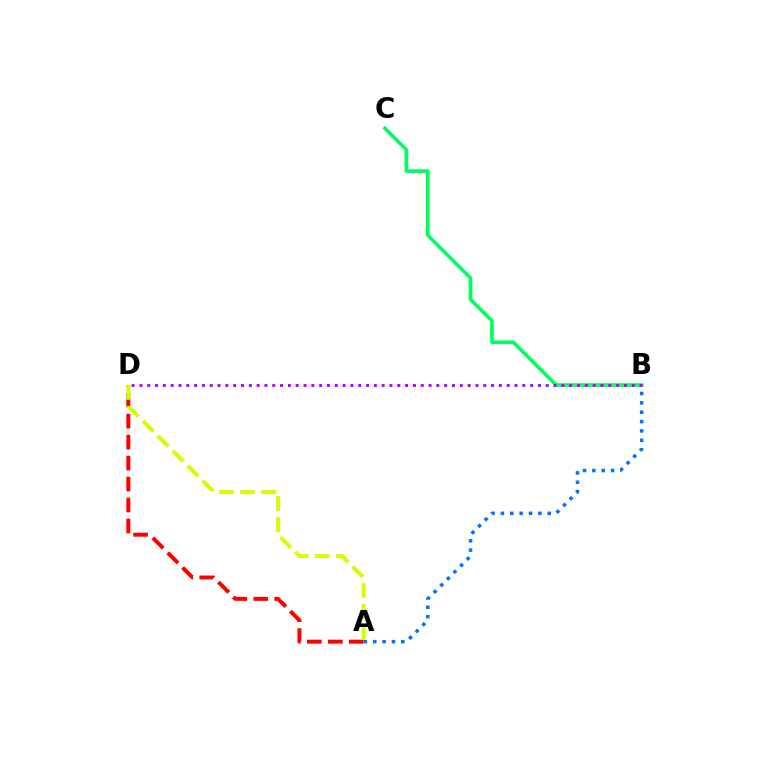{('A', 'D'): [{'color': '#ff0000', 'line_style': 'dashed', 'thickness': 2.85}, {'color': '#d1ff00', 'line_style': 'dashed', 'thickness': 2.86}], ('A', 'B'): [{'color': '#0074ff', 'line_style': 'dotted', 'thickness': 2.54}], ('B', 'C'): [{'color': '#00ff5c', 'line_style': 'solid', 'thickness': 2.61}], ('B', 'D'): [{'color': '#b900ff', 'line_style': 'dotted', 'thickness': 2.12}]}